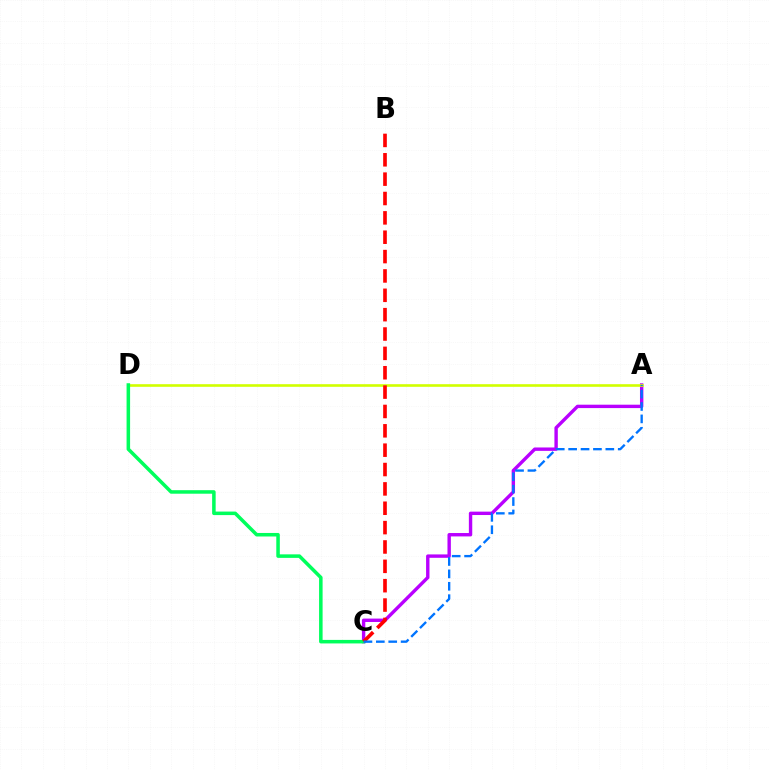{('A', 'C'): [{'color': '#b900ff', 'line_style': 'solid', 'thickness': 2.44}, {'color': '#0074ff', 'line_style': 'dashed', 'thickness': 1.68}], ('A', 'D'): [{'color': '#d1ff00', 'line_style': 'solid', 'thickness': 1.89}], ('C', 'D'): [{'color': '#00ff5c', 'line_style': 'solid', 'thickness': 2.54}], ('B', 'C'): [{'color': '#ff0000', 'line_style': 'dashed', 'thickness': 2.63}]}